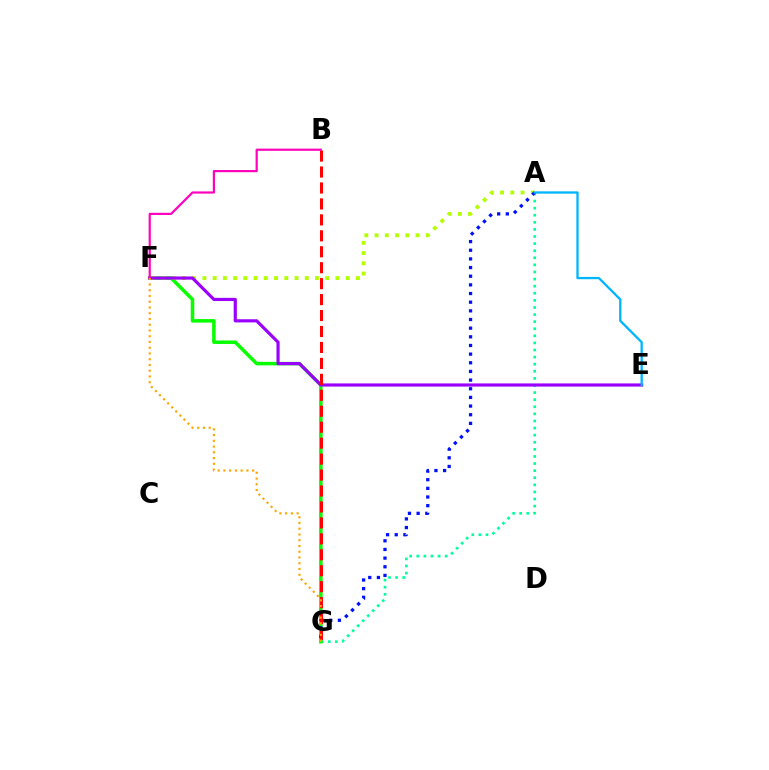{('A', 'G'): [{'color': '#00ff9d', 'line_style': 'dotted', 'thickness': 1.93}, {'color': '#0010ff', 'line_style': 'dotted', 'thickness': 2.35}], ('F', 'G'): [{'color': '#08ff00', 'line_style': 'solid', 'thickness': 2.53}, {'color': '#ffa500', 'line_style': 'dotted', 'thickness': 1.56}], ('A', 'F'): [{'color': '#b3ff00', 'line_style': 'dotted', 'thickness': 2.78}], ('E', 'F'): [{'color': '#9b00ff', 'line_style': 'solid', 'thickness': 2.28}], ('B', 'G'): [{'color': '#ff0000', 'line_style': 'dashed', 'thickness': 2.17}], ('B', 'F'): [{'color': '#ff00bd', 'line_style': 'solid', 'thickness': 1.57}], ('A', 'E'): [{'color': '#00b5ff', 'line_style': 'solid', 'thickness': 1.66}]}